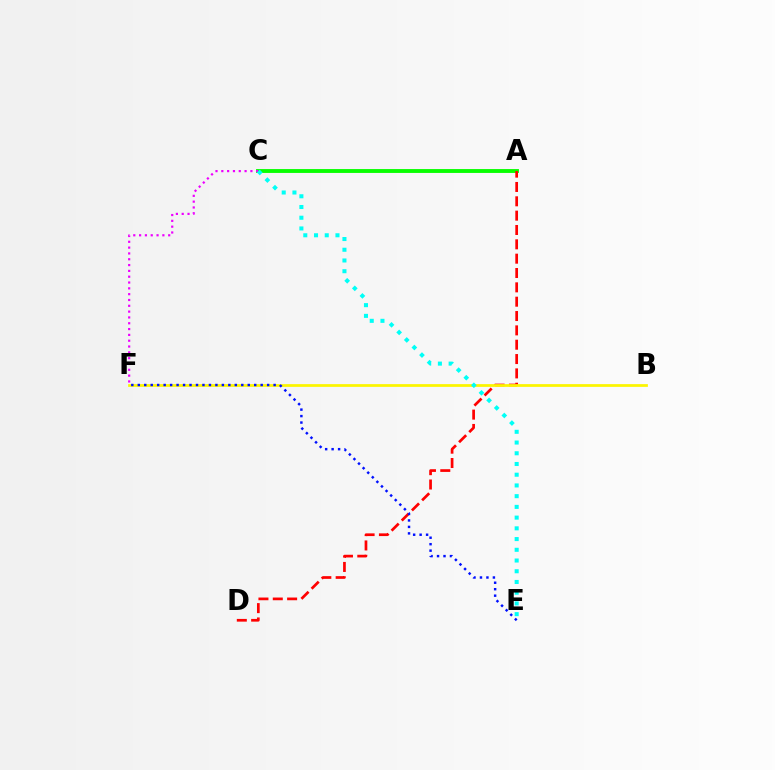{('A', 'C'): [{'color': '#08ff00', 'line_style': 'solid', 'thickness': 2.78}], ('A', 'D'): [{'color': '#ff0000', 'line_style': 'dashed', 'thickness': 1.95}], ('C', 'F'): [{'color': '#ee00ff', 'line_style': 'dotted', 'thickness': 1.58}], ('B', 'F'): [{'color': '#fcf500', 'line_style': 'solid', 'thickness': 1.97}], ('C', 'E'): [{'color': '#00fff6', 'line_style': 'dotted', 'thickness': 2.91}], ('E', 'F'): [{'color': '#0010ff', 'line_style': 'dotted', 'thickness': 1.76}]}